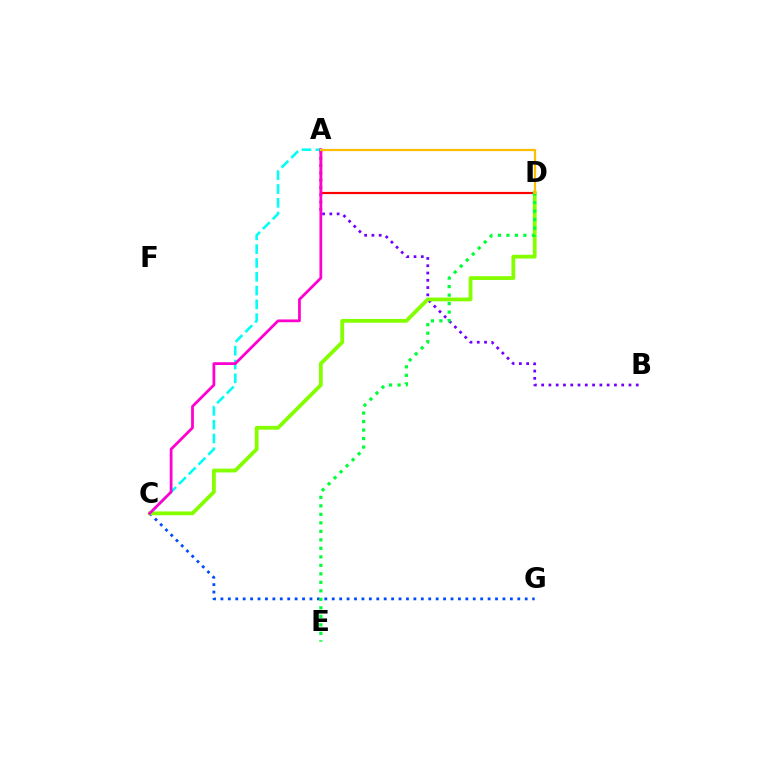{('A', 'B'): [{'color': '#7200ff', 'line_style': 'dotted', 'thickness': 1.98}], ('A', 'D'): [{'color': '#ff0000', 'line_style': 'solid', 'thickness': 1.58}, {'color': '#ffbd00', 'line_style': 'solid', 'thickness': 1.61}], ('C', 'G'): [{'color': '#004bff', 'line_style': 'dotted', 'thickness': 2.02}], ('C', 'D'): [{'color': '#84ff00', 'line_style': 'solid', 'thickness': 2.73}], ('D', 'E'): [{'color': '#00ff39', 'line_style': 'dotted', 'thickness': 2.31}], ('A', 'C'): [{'color': '#00fff6', 'line_style': 'dashed', 'thickness': 1.88}, {'color': '#ff00cf', 'line_style': 'solid', 'thickness': 1.99}]}